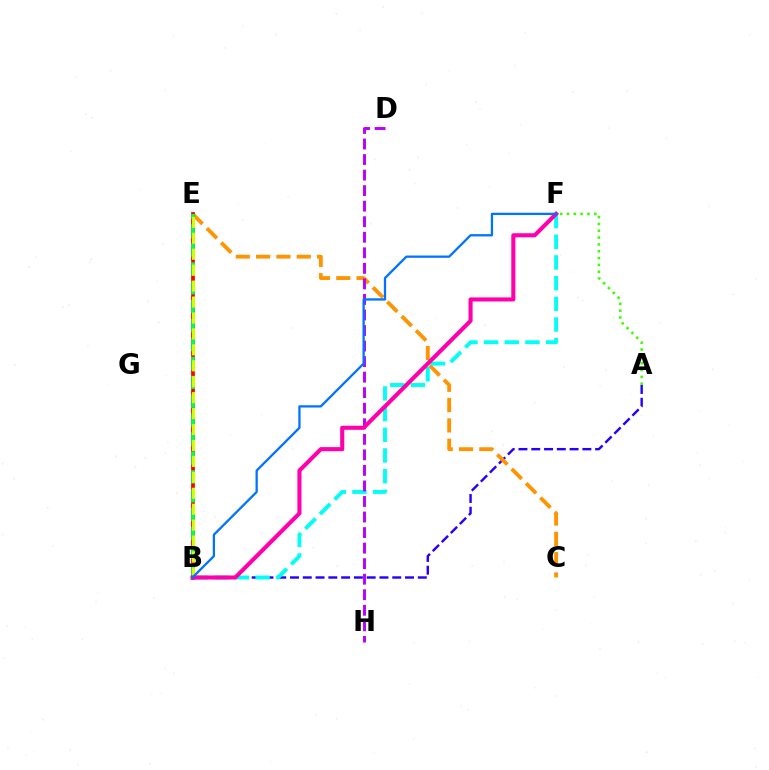{('A', 'F'): [{'color': '#3dff00', 'line_style': 'dotted', 'thickness': 1.85}], ('A', 'B'): [{'color': '#2500ff', 'line_style': 'dashed', 'thickness': 1.74}], ('C', 'E'): [{'color': '#ff9400', 'line_style': 'dashed', 'thickness': 2.76}], ('B', 'E'): [{'color': '#ff0000', 'line_style': 'solid', 'thickness': 2.68}, {'color': '#00ff5c', 'line_style': 'dashed', 'thickness': 2.57}, {'color': '#d1ff00', 'line_style': 'dashed', 'thickness': 2.16}], ('B', 'F'): [{'color': '#00fff6', 'line_style': 'dashed', 'thickness': 2.81}, {'color': '#ff00ac', 'line_style': 'solid', 'thickness': 2.94}, {'color': '#0074ff', 'line_style': 'solid', 'thickness': 1.65}], ('D', 'H'): [{'color': '#b900ff', 'line_style': 'dashed', 'thickness': 2.11}]}